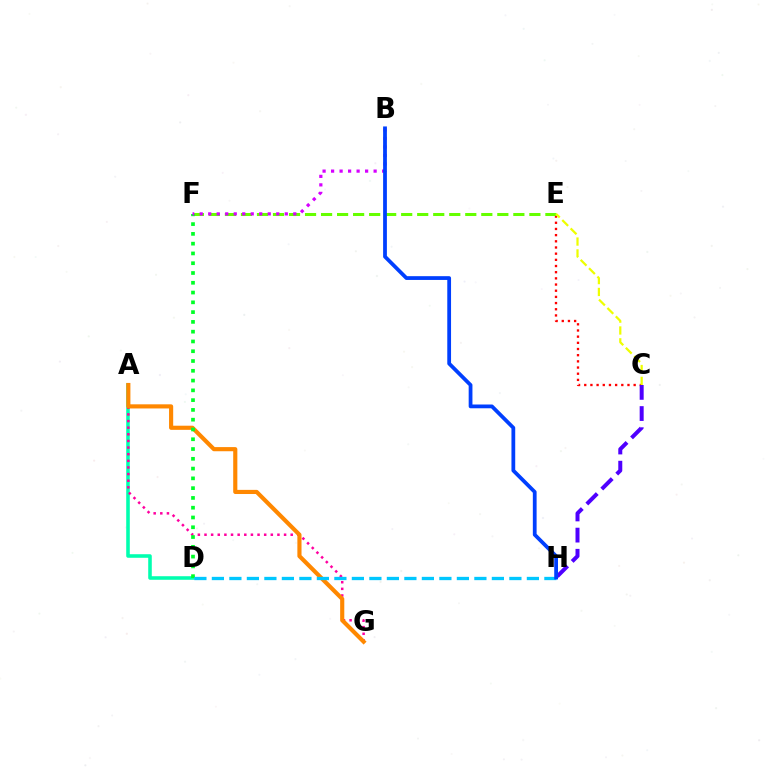{('A', 'D'): [{'color': '#00ffaf', 'line_style': 'solid', 'thickness': 2.57}], ('C', 'E'): [{'color': '#ff0000', 'line_style': 'dotted', 'thickness': 1.68}, {'color': '#eeff00', 'line_style': 'dashed', 'thickness': 1.61}], ('A', 'G'): [{'color': '#ff00a0', 'line_style': 'dotted', 'thickness': 1.8}, {'color': '#ff8800', 'line_style': 'solid', 'thickness': 2.98}], ('E', 'F'): [{'color': '#66ff00', 'line_style': 'dashed', 'thickness': 2.18}], ('C', 'H'): [{'color': '#4f00ff', 'line_style': 'dashed', 'thickness': 2.87}], ('D', 'F'): [{'color': '#00ff27', 'line_style': 'dotted', 'thickness': 2.66}], ('B', 'F'): [{'color': '#d600ff', 'line_style': 'dotted', 'thickness': 2.31}], ('D', 'H'): [{'color': '#00c7ff', 'line_style': 'dashed', 'thickness': 2.38}], ('B', 'H'): [{'color': '#003fff', 'line_style': 'solid', 'thickness': 2.71}]}